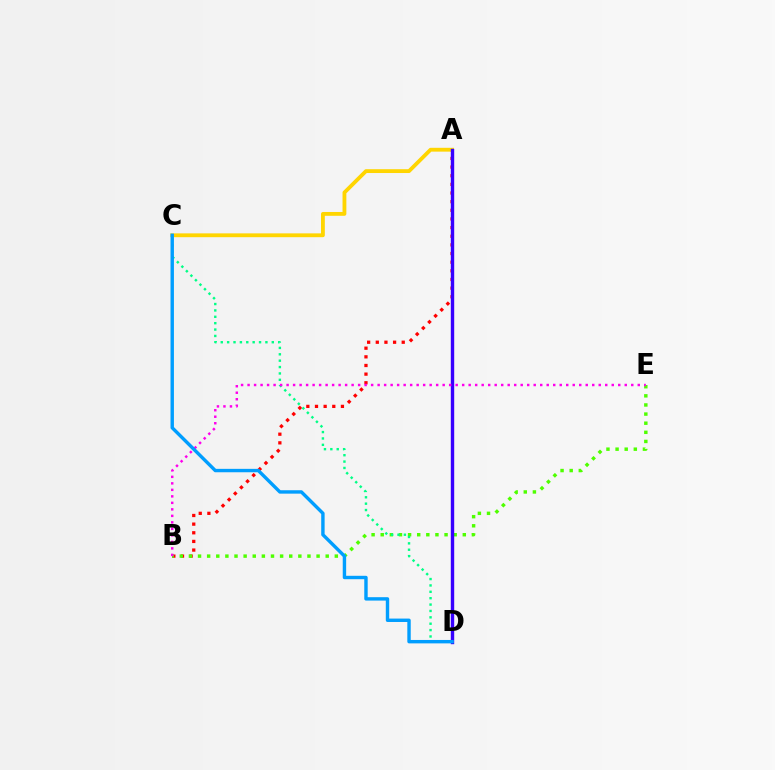{('A', 'B'): [{'color': '#ff0000', 'line_style': 'dotted', 'thickness': 2.35}], ('A', 'C'): [{'color': '#ffd500', 'line_style': 'solid', 'thickness': 2.75}], ('B', 'E'): [{'color': '#4fff00', 'line_style': 'dotted', 'thickness': 2.48}, {'color': '#ff00ed', 'line_style': 'dotted', 'thickness': 1.77}], ('A', 'D'): [{'color': '#3700ff', 'line_style': 'solid', 'thickness': 2.44}], ('C', 'D'): [{'color': '#00ff86', 'line_style': 'dotted', 'thickness': 1.73}, {'color': '#009eff', 'line_style': 'solid', 'thickness': 2.45}]}